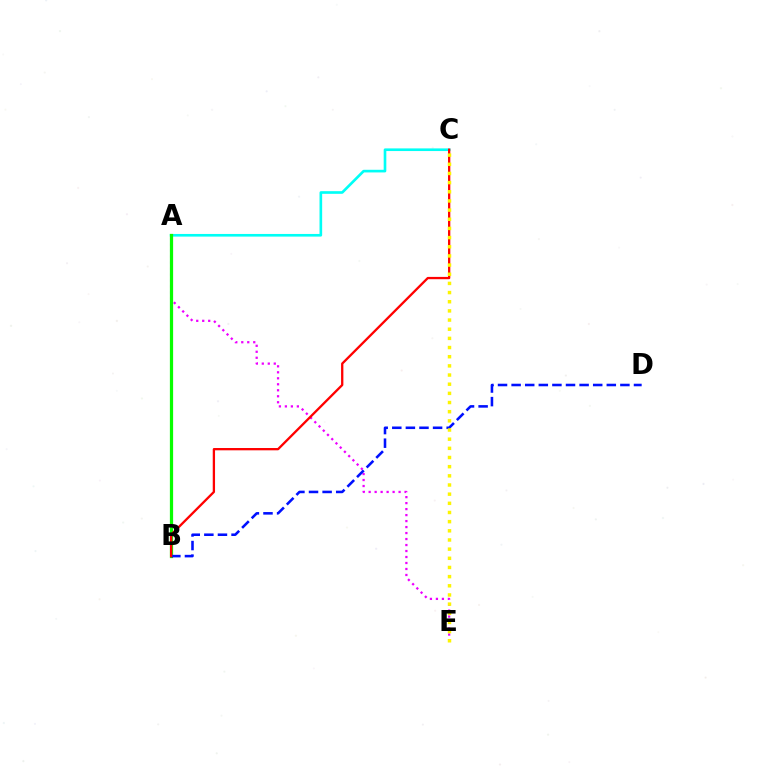{('A', 'E'): [{'color': '#ee00ff', 'line_style': 'dotted', 'thickness': 1.63}], ('A', 'C'): [{'color': '#00fff6', 'line_style': 'solid', 'thickness': 1.91}], ('A', 'B'): [{'color': '#08ff00', 'line_style': 'solid', 'thickness': 2.33}], ('B', 'D'): [{'color': '#0010ff', 'line_style': 'dashed', 'thickness': 1.85}], ('B', 'C'): [{'color': '#ff0000', 'line_style': 'solid', 'thickness': 1.66}], ('C', 'E'): [{'color': '#fcf500', 'line_style': 'dotted', 'thickness': 2.49}]}